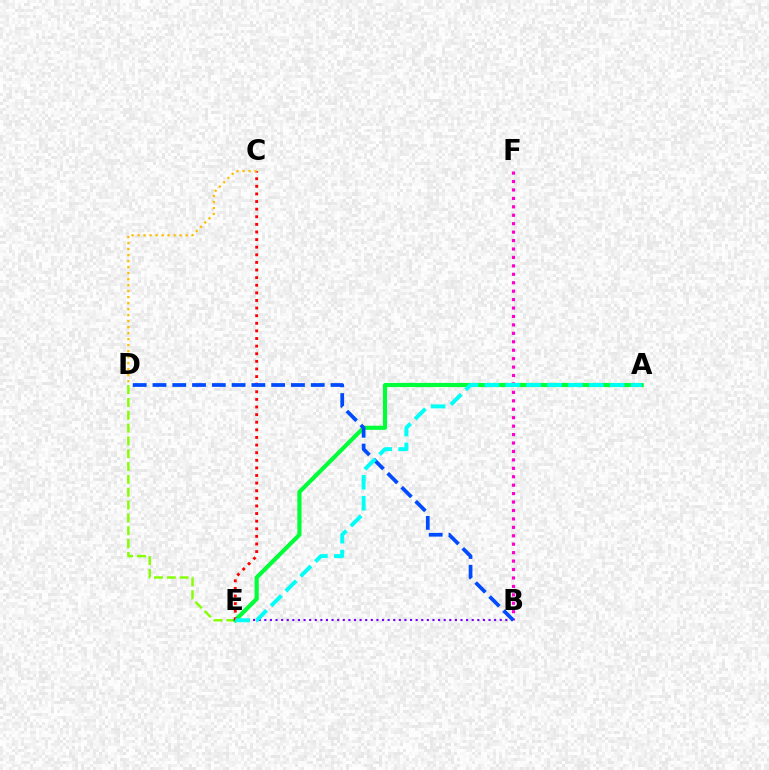{('B', 'F'): [{'color': '#ff00cf', 'line_style': 'dotted', 'thickness': 2.29}], ('D', 'E'): [{'color': '#84ff00', 'line_style': 'dashed', 'thickness': 1.74}], ('A', 'E'): [{'color': '#00ff39', 'line_style': 'solid', 'thickness': 2.99}, {'color': '#00fff6', 'line_style': 'dashed', 'thickness': 2.84}], ('C', 'E'): [{'color': '#ff0000', 'line_style': 'dotted', 'thickness': 2.07}], ('B', 'E'): [{'color': '#7200ff', 'line_style': 'dotted', 'thickness': 1.52}], ('B', 'D'): [{'color': '#004bff', 'line_style': 'dashed', 'thickness': 2.69}], ('C', 'D'): [{'color': '#ffbd00', 'line_style': 'dotted', 'thickness': 1.63}]}